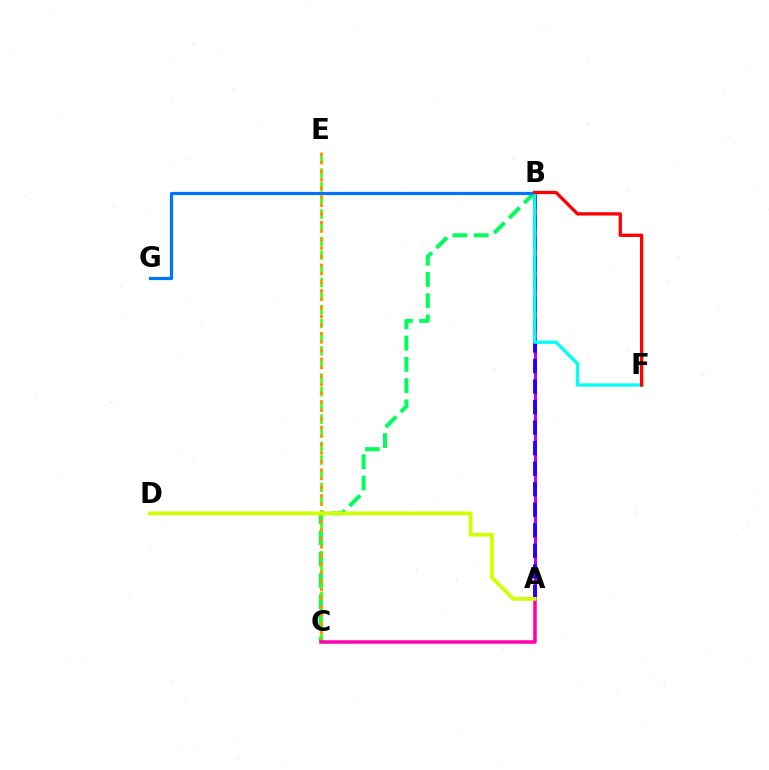{('B', 'C'): [{'color': '#00ff5c', 'line_style': 'dashed', 'thickness': 2.89}], ('A', 'B'): [{'color': '#b900ff', 'line_style': 'solid', 'thickness': 2.22}, {'color': '#2500ff', 'line_style': 'dashed', 'thickness': 2.79}], ('C', 'E'): [{'color': '#3dff00', 'line_style': 'dashed', 'thickness': 1.86}, {'color': '#ff9400', 'line_style': 'dotted', 'thickness': 2.32}], ('B', 'G'): [{'color': '#0074ff', 'line_style': 'solid', 'thickness': 2.32}], ('B', 'F'): [{'color': '#00fff6', 'line_style': 'solid', 'thickness': 2.38}, {'color': '#ff0000', 'line_style': 'solid', 'thickness': 2.38}], ('A', 'C'): [{'color': '#ff00ac', 'line_style': 'solid', 'thickness': 2.52}], ('A', 'D'): [{'color': '#d1ff00', 'line_style': 'solid', 'thickness': 2.71}]}